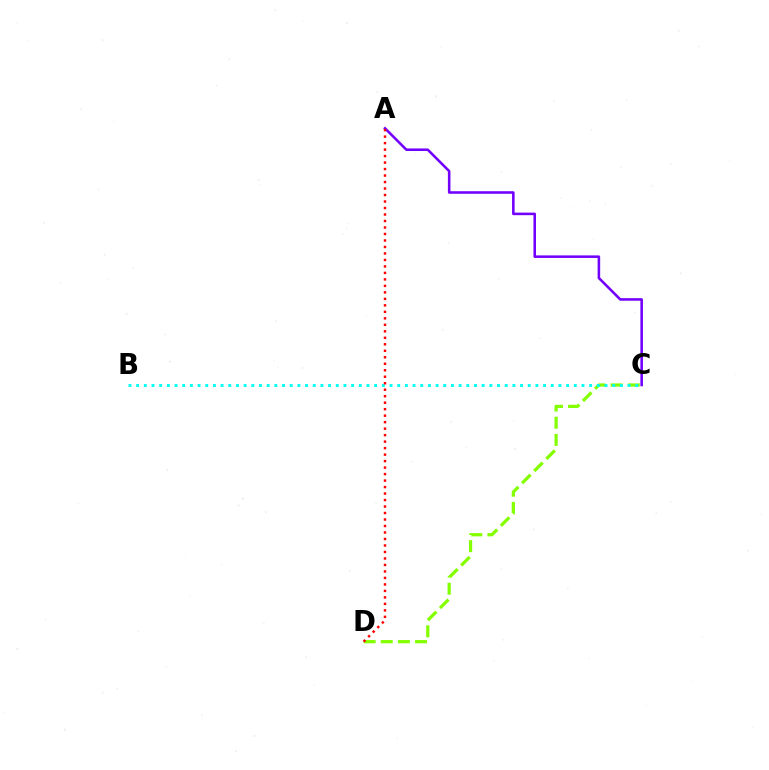{('C', 'D'): [{'color': '#84ff00', 'line_style': 'dashed', 'thickness': 2.33}], ('B', 'C'): [{'color': '#00fff6', 'line_style': 'dotted', 'thickness': 2.09}], ('A', 'C'): [{'color': '#7200ff', 'line_style': 'solid', 'thickness': 1.85}], ('A', 'D'): [{'color': '#ff0000', 'line_style': 'dotted', 'thickness': 1.76}]}